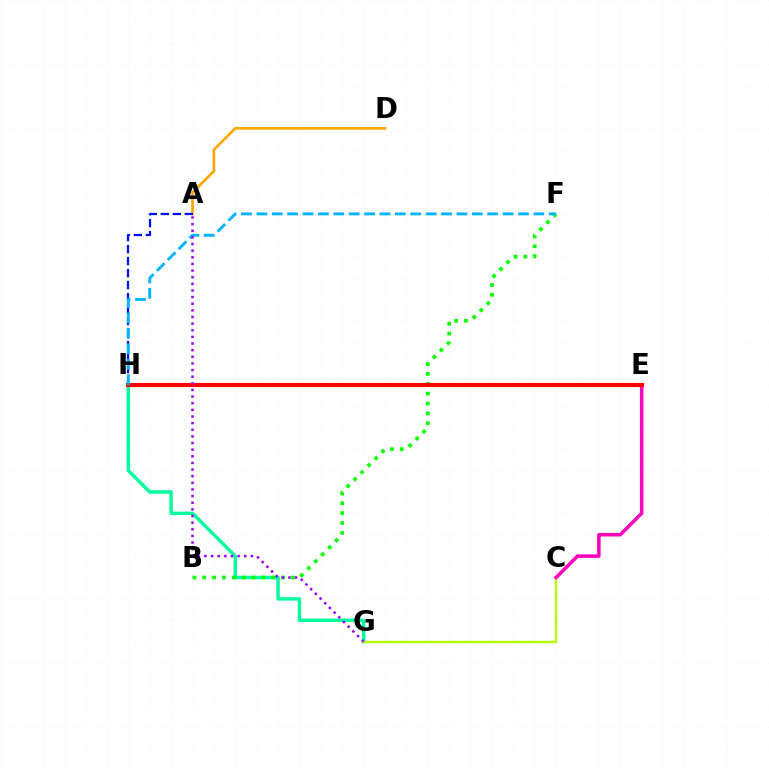{('G', 'H'): [{'color': '#00ff9d', 'line_style': 'solid', 'thickness': 2.47}], ('B', 'F'): [{'color': '#08ff00', 'line_style': 'dotted', 'thickness': 2.68}], ('C', 'G'): [{'color': '#b3ff00', 'line_style': 'solid', 'thickness': 1.71}], ('A', 'D'): [{'color': '#ffa500', 'line_style': 'solid', 'thickness': 1.91}], ('C', 'E'): [{'color': '#ff00bd', 'line_style': 'solid', 'thickness': 2.54}], ('E', 'H'): [{'color': '#ff0000', 'line_style': 'solid', 'thickness': 2.97}], ('A', 'H'): [{'color': '#0010ff', 'line_style': 'dashed', 'thickness': 1.63}], ('F', 'H'): [{'color': '#00b5ff', 'line_style': 'dashed', 'thickness': 2.09}], ('A', 'G'): [{'color': '#9b00ff', 'line_style': 'dotted', 'thickness': 1.8}]}